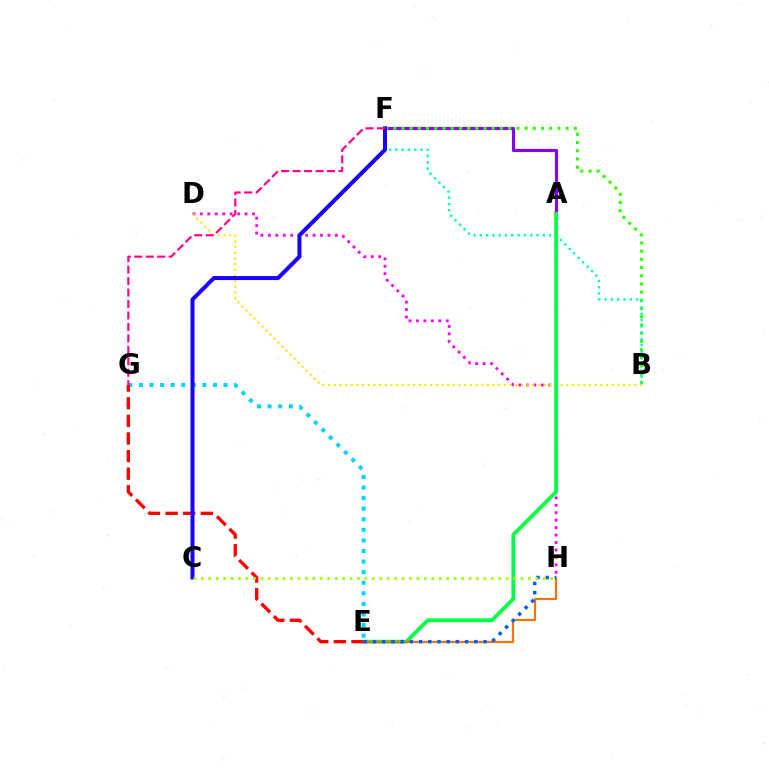{('A', 'F'): [{'color': '#8a00ff', 'line_style': 'solid', 'thickness': 2.25}], ('B', 'F'): [{'color': '#31ff00', 'line_style': 'dotted', 'thickness': 2.23}, {'color': '#00ffbb', 'line_style': 'dotted', 'thickness': 1.71}], ('E', 'G'): [{'color': '#00d3ff', 'line_style': 'dotted', 'thickness': 2.87}, {'color': '#ff0000', 'line_style': 'dashed', 'thickness': 2.39}], ('D', 'H'): [{'color': '#fa00f9', 'line_style': 'dotted', 'thickness': 2.02}], ('B', 'D'): [{'color': '#ffe600', 'line_style': 'dotted', 'thickness': 1.54}], ('A', 'E'): [{'color': '#00ff45', 'line_style': 'solid', 'thickness': 2.72}], ('E', 'H'): [{'color': '#ff7000', 'line_style': 'solid', 'thickness': 1.55}, {'color': '#005dff', 'line_style': 'dotted', 'thickness': 2.5}], ('C', 'F'): [{'color': '#1900ff', 'line_style': 'solid', 'thickness': 2.89}], ('C', 'H'): [{'color': '#a2ff00', 'line_style': 'dotted', 'thickness': 2.02}], ('F', 'G'): [{'color': '#ff0088', 'line_style': 'dashed', 'thickness': 1.56}]}